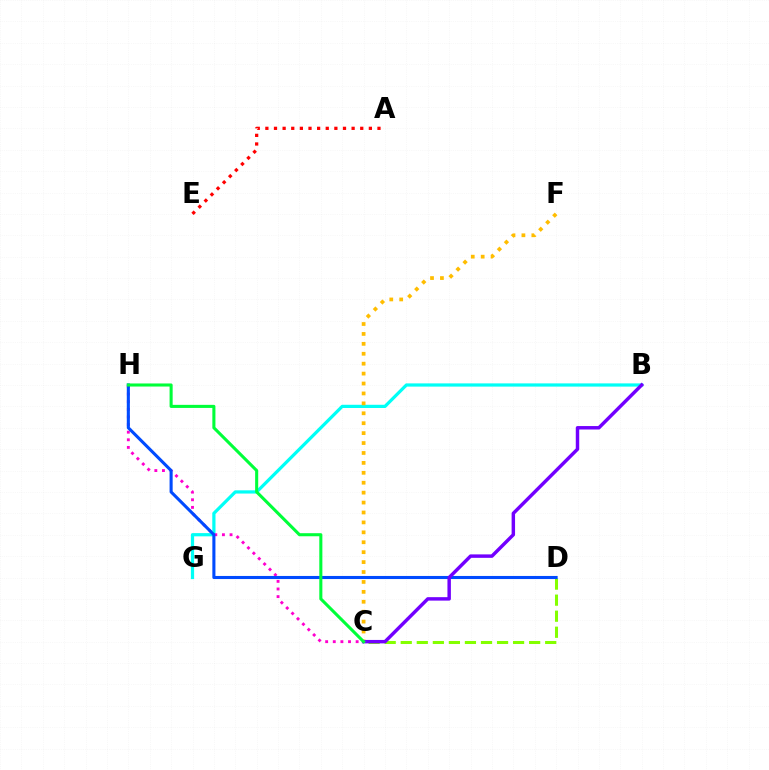{('B', 'G'): [{'color': '#00fff6', 'line_style': 'solid', 'thickness': 2.32}], ('C', 'D'): [{'color': '#84ff00', 'line_style': 'dashed', 'thickness': 2.18}], ('C', 'F'): [{'color': '#ffbd00', 'line_style': 'dotted', 'thickness': 2.7}], ('C', 'H'): [{'color': '#ff00cf', 'line_style': 'dotted', 'thickness': 2.07}, {'color': '#00ff39', 'line_style': 'solid', 'thickness': 2.21}], ('D', 'H'): [{'color': '#004bff', 'line_style': 'solid', 'thickness': 2.22}], ('B', 'C'): [{'color': '#7200ff', 'line_style': 'solid', 'thickness': 2.48}], ('A', 'E'): [{'color': '#ff0000', 'line_style': 'dotted', 'thickness': 2.34}]}